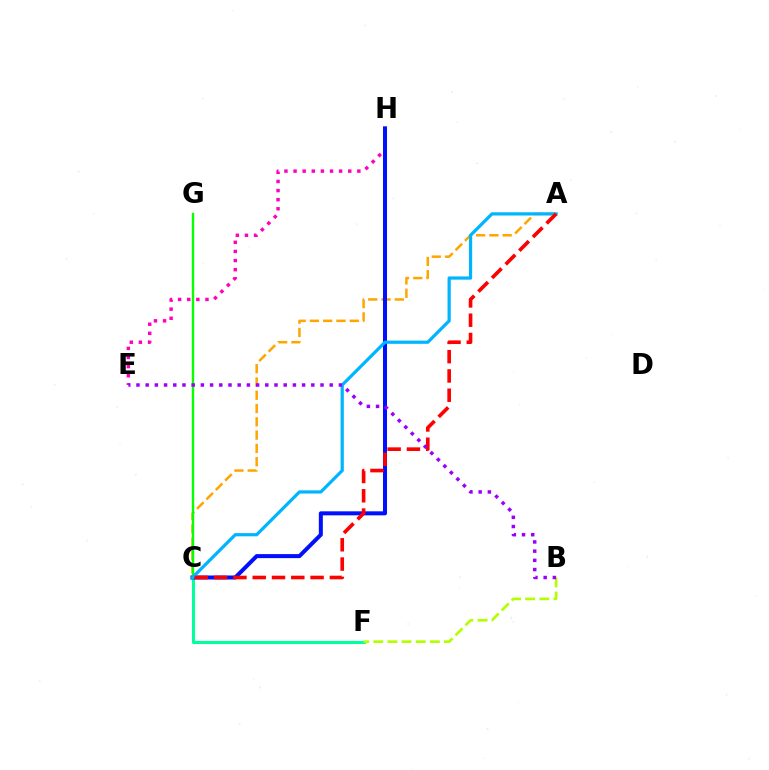{('C', 'F'): [{'color': '#00ff9d', 'line_style': 'solid', 'thickness': 2.22}], ('A', 'C'): [{'color': '#ffa500', 'line_style': 'dashed', 'thickness': 1.81}, {'color': '#00b5ff', 'line_style': 'solid', 'thickness': 2.32}, {'color': '#ff0000', 'line_style': 'dashed', 'thickness': 2.62}], ('E', 'H'): [{'color': '#ff00bd', 'line_style': 'dotted', 'thickness': 2.48}], ('C', 'H'): [{'color': '#0010ff', 'line_style': 'solid', 'thickness': 2.89}], ('C', 'G'): [{'color': '#08ff00', 'line_style': 'solid', 'thickness': 1.71}], ('B', 'F'): [{'color': '#b3ff00', 'line_style': 'dashed', 'thickness': 1.92}], ('B', 'E'): [{'color': '#9b00ff', 'line_style': 'dotted', 'thickness': 2.5}]}